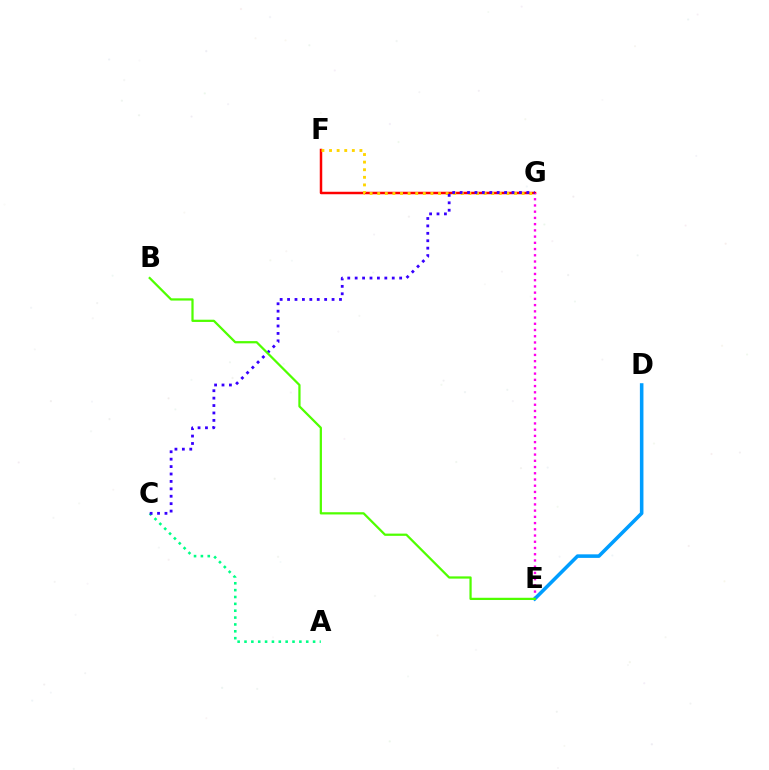{('F', 'G'): [{'color': '#ff0000', 'line_style': 'solid', 'thickness': 1.79}, {'color': '#ffd500', 'line_style': 'dotted', 'thickness': 2.06}], ('A', 'C'): [{'color': '#00ff86', 'line_style': 'dotted', 'thickness': 1.86}], ('E', 'G'): [{'color': '#ff00ed', 'line_style': 'dotted', 'thickness': 1.69}], ('D', 'E'): [{'color': '#009eff', 'line_style': 'solid', 'thickness': 2.56}], ('C', 'G'): [{'color': '#3700ff', 'line_style': 'dotted', 'thickness': 2.01}], ('B', 'E'): [{'color': '#4fff00', 'line_style': 'solid', 'thickness': 1.61}]}